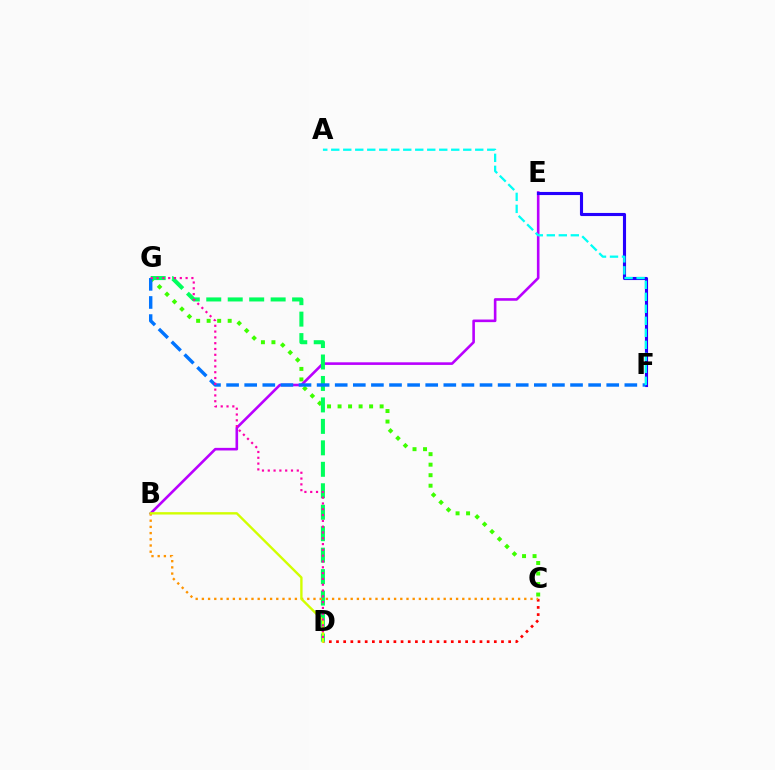{('C', 'G'): [{'color': '#3dff00', 'line_style': 'dotted', 'thickness': 2.86}], ('C', 'D'): [{'color': '#ff0000', 'line_style': 'dotted', 'thickness': 1.95}], ('B', 'E'): [{'color': '#b900ff', 'line_style': 'solid', 'thickness': 1.88}], ('E', 'F'): [{'color': '#2500ff', 'line_style': 'solid', 'thickness': 2.24}], ('D', 'G'): [{'color': '#00ff5c', 'line_style': 'dashed', 'thickness': 2.92}, {'color': '#ff00ac', 'line_style': 'dotted', 'thickness': 1.58}], ('B', 'C'): [{'color': '#ff9400', 'line_style': 'dotted', 'thickness': 1.68}], ('B', 'D'): [{'color': '#d1ff00', 'line_style': 'solid', 'thickness': 1.71}], ('F', 'G'): [{'color': '#0074ff', 'line_style': 'dashed', 'thickness': 2.46}], ('A', 'F'): [{'color': '#00fff6', 'line_style': 'dashed', 'thickness': 1.63}]}